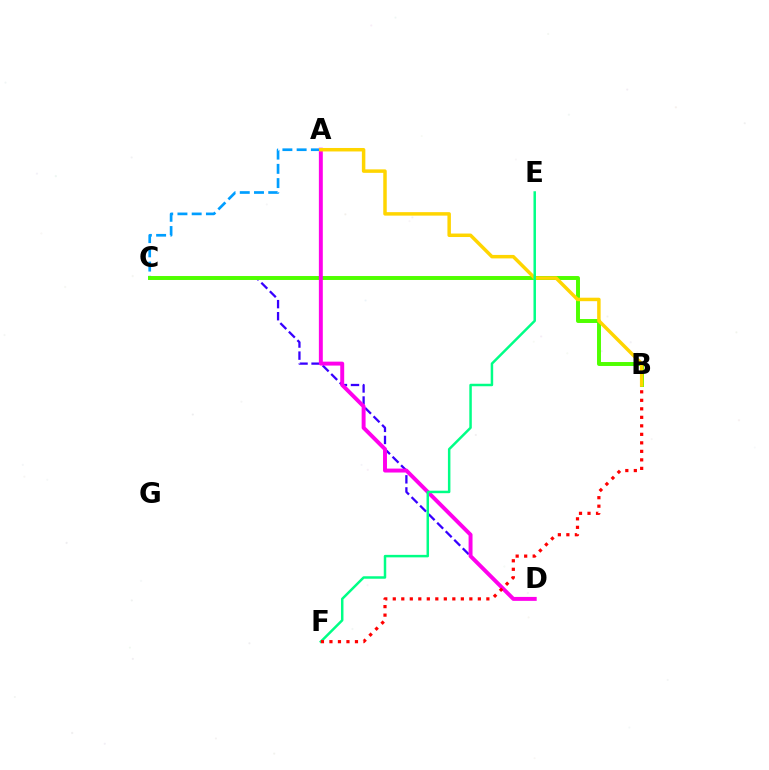{('C', 'D'): [{'color': '#3700ff', 'line_style': 'dashed', 'thickness': 1.64}], ('A', 'C'): [{'color': '#009eff', 'line_style': 'dashed', 'thickness': 1.93}], ('B', 'C'): [{'color': '#4fff00', 'line_style': 'solid', 'thickness': 2.84}], ('A', 'D'): [{'color': '#ff00ed', 'line_style': 'solid', 'thickness': 2.83}], ('A', 'B'): [{'color': '#ffd500', 'line_style': 'solid', 'thickness': 2.51}], ('E', 'F'): [{'color': '#00ff86', 'line_style': 'solid', 'thickness': 1.79}], ('B', 'F'): [{'color': '#ff0000', 'line_style': 'dotted', 'thickness': 2.31}]}